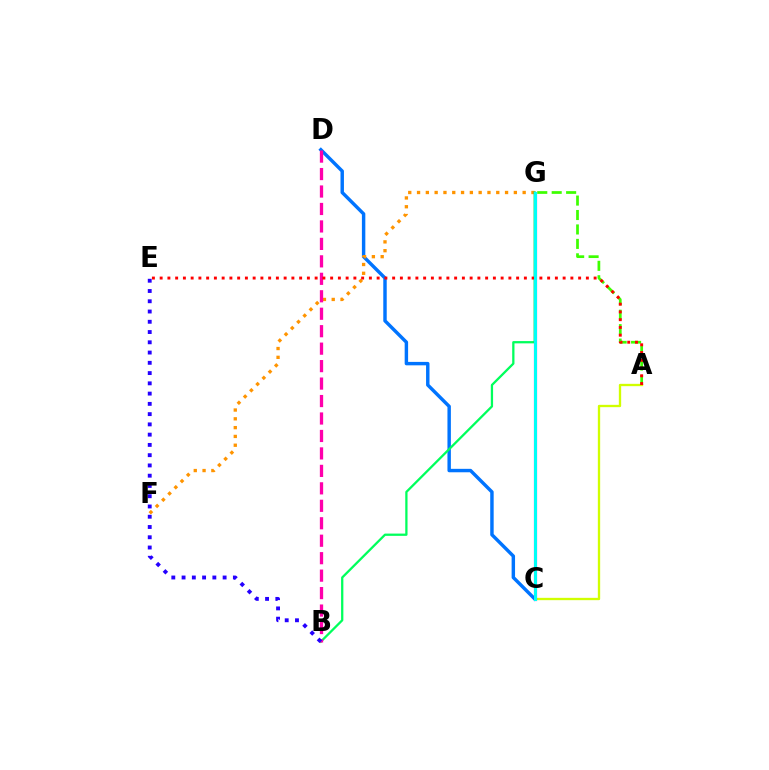{('A', 'C'): [{'color': '#d1ff00', 'line_style': 'solid', 'thickness': 1.68}], ('C', 'D'): [{'color': '#0074ff', 'line_style': 'solid', 'thickness': 2.47}], ('A', 'G'): [{'color': '#3dff00', 'line_style': 'dashed', 'thickness': 1.96}], ('F', 'G'): [{'color': '#ff9400', 'line_style': 'dotted', 'thickness': 2.39}], ('B', 'G'): [{'color': '#00ff5c', 'line_style': 'solid', 'thickness': 1.64}], ('C', 'G'): [{'color': '#b900ff', 'line_style': 'solid', 'thickness': 2.27}, {'color': '#00fff6', 'line_style': 'solid', 'thickness': 2.17}], ('B', 'D'): [{'color': '#ff00ac', 'line_style': 'dashed', 'thickness': 2.37}], ('B', 'E'): [{'color': '#2500ff', 'line_style': 'dotted', 'thickness': 2.79}], ('A', 'E'): [{'color': '#ff0000', 'line_style': 'dotted', 'thickness': 2.11}]}